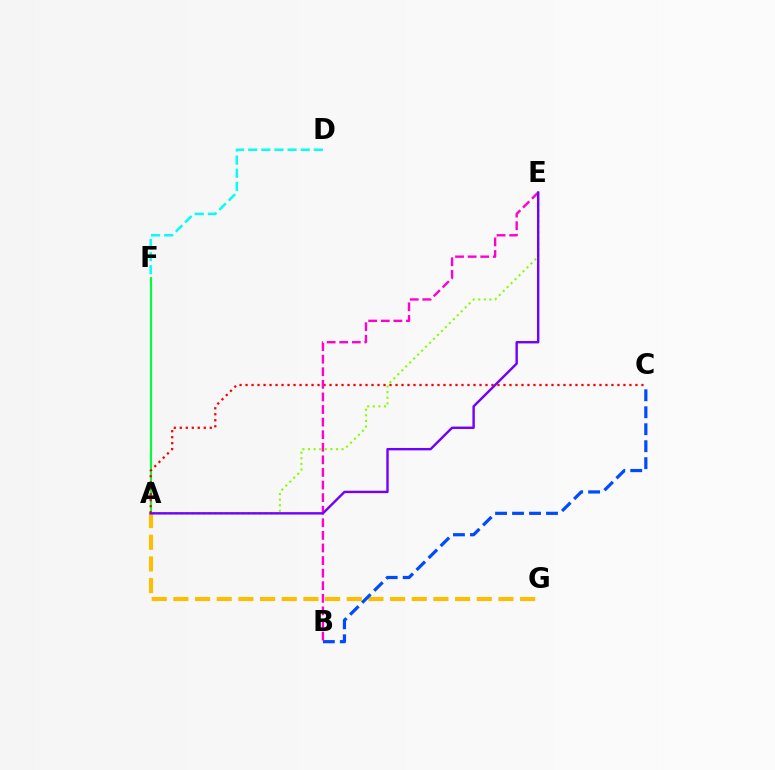{('D', 'F'): [{'color': '#00fff6', 'line_style': 'dashed', 'thickness': 1.78}], ('A', 'F'): [{'color': '#00ff39', 'line_style': 'solid', 'thickness': 1.54}], ('A', 'G'): [{'color': '#ffbd00', 'line_style': 'dashed', 'thickness': 2.94}], ('A', 'C'): [{'color': '#ff0000', 'line_style': 'dotted', 'thickness': 1.63}], ('B', 'C'): [{'color': '#004bff', 'line_style': 'dashed', 'thickness': 2.31}], ('A', 'E'): [{'color': '#84ff00', 'line_style': 'dotted', 'thickness': 1.52}, {'color': '#7200ff', 'line_style': 'solid', 'thickness': 1.73}], ('B', 'E'): [{'color': '#ff00cf', 'line_style': 'dashed', 'thickness': 1.71}]}